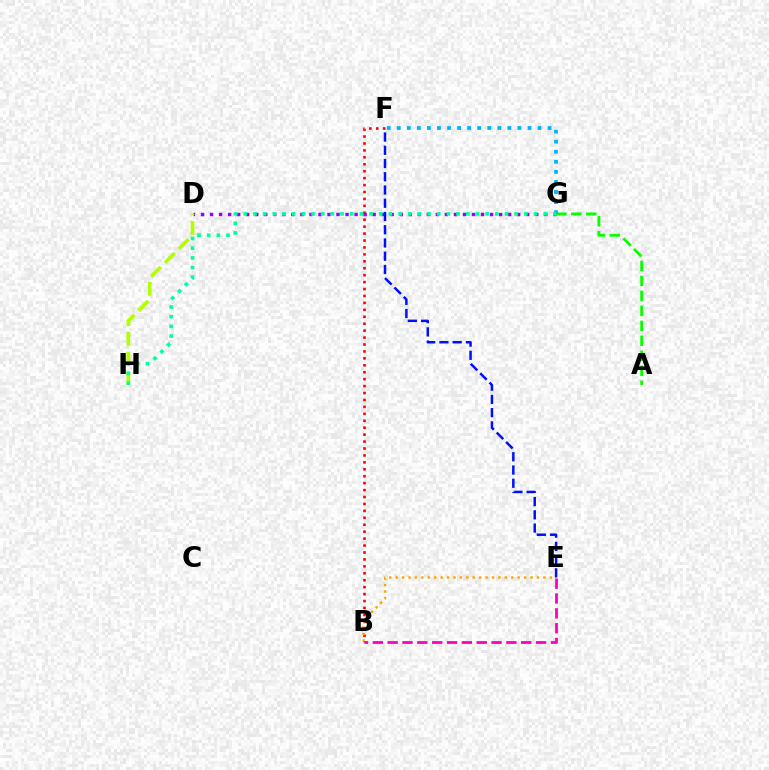{('B', 'F'): [{'color': '#ff0000', 'line_style': 'dotted', 'thickness': 1.88}], ('D', 'G'): [{'color': '#9b00ff', 'line_style': 'dotted', 'thickness': 2.45}], ('E', 'F'): [{'color': '#0010ff', 'line_style': 'dashed', 'thickness': 1.8}], ('A', 'G'): [{'color': '#08ff00', 'line_style': 'dashed', 'thickness': 2.04}], ('B', 'E'): [{'color': '#ffa500', 'line_style': 'dotted', 'thickness': 1.74}, {'color': '#ff00bd', 'line_style': 'dashed', 'thickness': 2.02}], ('D', 'H'): [{'color': '#b3ff00', 'line_style': 'dashed', 'thickness': 2.67}], ('F', 'G'): [{'color': '#00b5ff', 'line_style': 'dotted', 'thickness': 2.73}], ('G', 'H'): [{'color': '#00ff9d', 'line_style': 'dotted', 'thickness': 2.63}]}